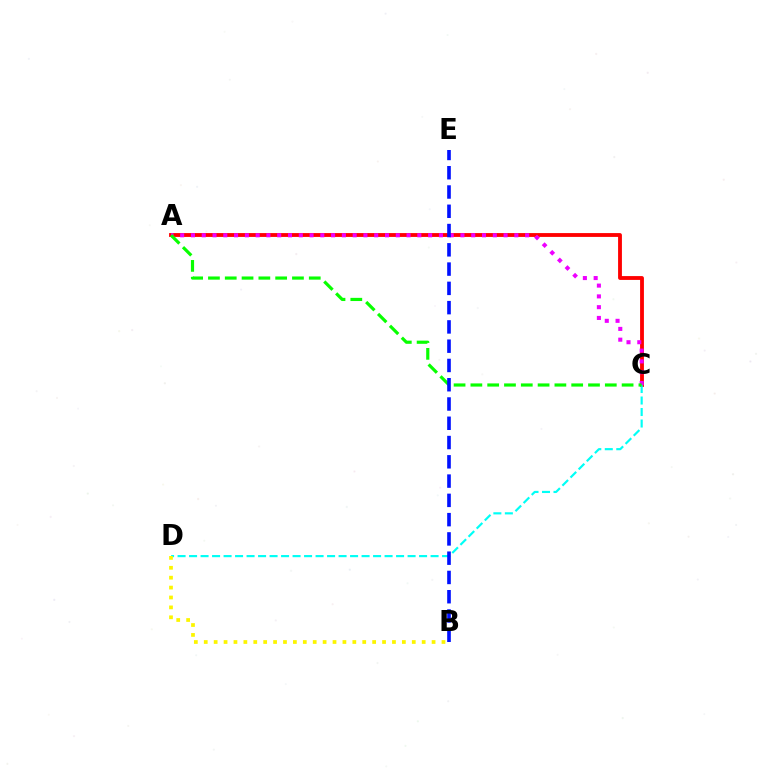{('A', 'C'): [{'color': '#ff0000', 'line_style': 'solid', 'thickness': 2.76}, {'color': '#ee00ff', 'line_style': 'dotted', 'thickness': 2.93}, {'color': '#08ff00', 'line_style': 'dashed', 'thickness': 2.28}], ('C', 'D'): [{'color': '#00fff6', 'line_style': 'dashed', 'thickness': 1.56}], ('B', 'D'): [{'color': '#fcf500', 'line_style': 'dotted', 'thickness': 2.69}], ('B', 'E'): [{'color': '#0010ff', 'line_style': 'dashed', 'thickness': 2.62}]}